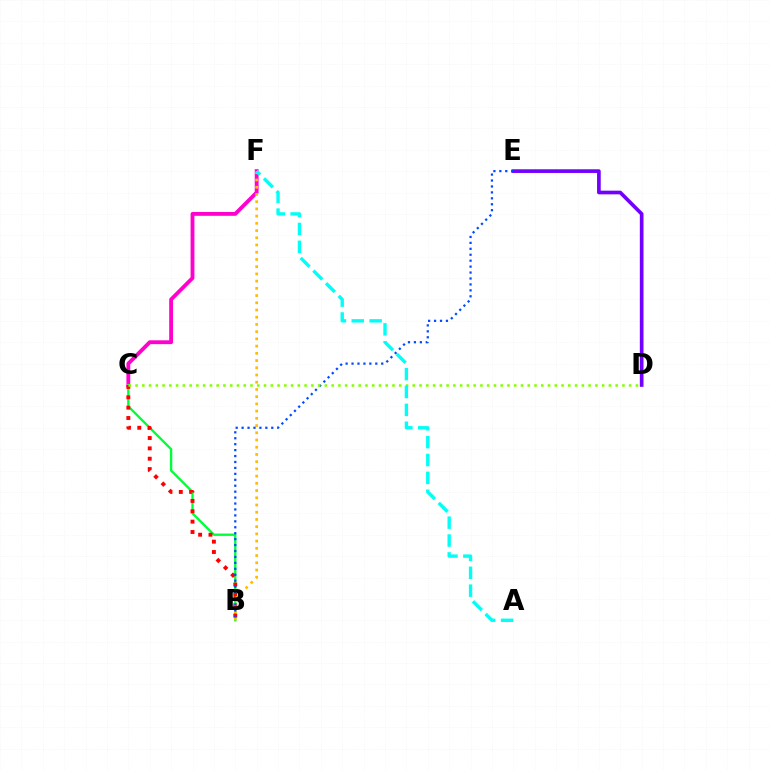{('C', 'F'): [{'color': '#ff00cf', 'line_style': 'solid', 'thickness': 2.76}], ('B', 'C'): [{'color': '#00ff39', 'line_style': 'solid', 'thickness': 1.68}, {'color': '#ff0000', 'line_style': 'dotted', 'thickness': 2.81}], ('D', 'E'): [{'color': '#7200ff', 'line_style': 'solid', 'thickness': 2.65}], ('B', 'F'): [{'color': '#ffbd00', 'line_style': 'dotted', 'thickness': 1.96}], ('B', 'E'): [{'color': '#004bff', 'line_style': 'dotted', 'thickness': 1.61}], ('C', 'D'): [{'color': '#84ff00', 'line_style': 'dotted', 'thickness': 1.84}], ('A', 'F'): [{'color': '#00fff6', 'line_style': 'dashed', 'thickness': 2.43}]}